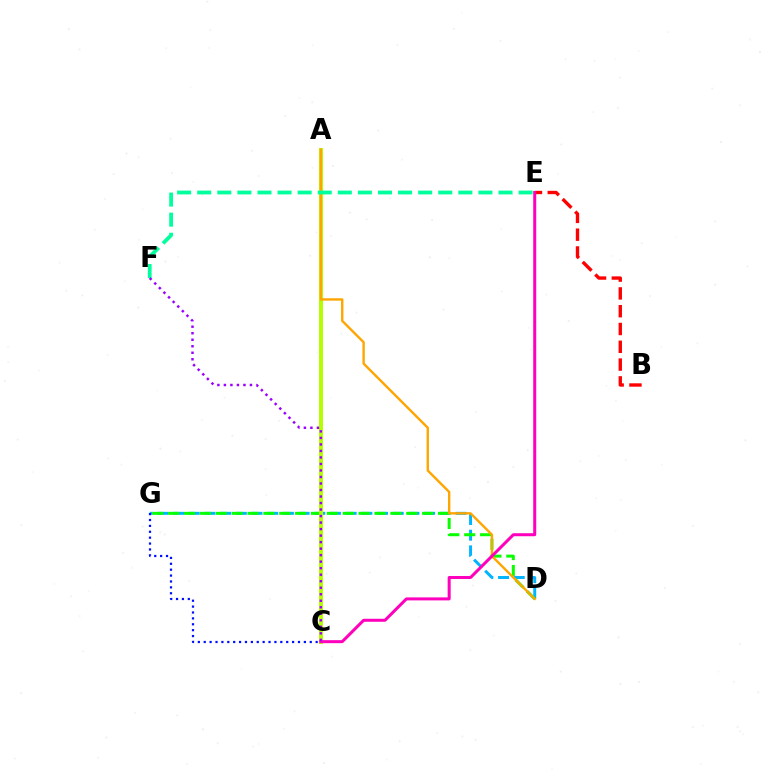{('D', 'G'): [{'color': '#00b5ff', 'line_style': 'dashed', 'thickness': 2.13}, {'color': '#08ff00', 'line_style': 'dashed', 'thickness': 2.16}], ('A', 'C'): [{'color': '#b3ff00', 'line_style': 'solid', 'thickness': 2.88}], ('B', 'E'): [{'color': '#ff0000', 'line_style': 'dashed', 'thickness': 2.42}], ('A', 'D'): [{'color': '#ffa500', 'line_style': 'solid', 'thickness': 1.71}], ('E', 'F'): [{'color': '#00ff9d', 'line_style': 'dashed', 'thickness': 2.73}], ('C', 'E'): [{'color': '#ff00bd', 'line_style': 'solid', 'thickness': 2.17}], ('C', 'G'): [{'color': '#0010ff', 'line_style': 'dotted', 'thickness': 1.6}], ('C', 'F'): [{'color': '#9b00ff', 'line_style': 'dotted', 'thickness': 1.77}]}